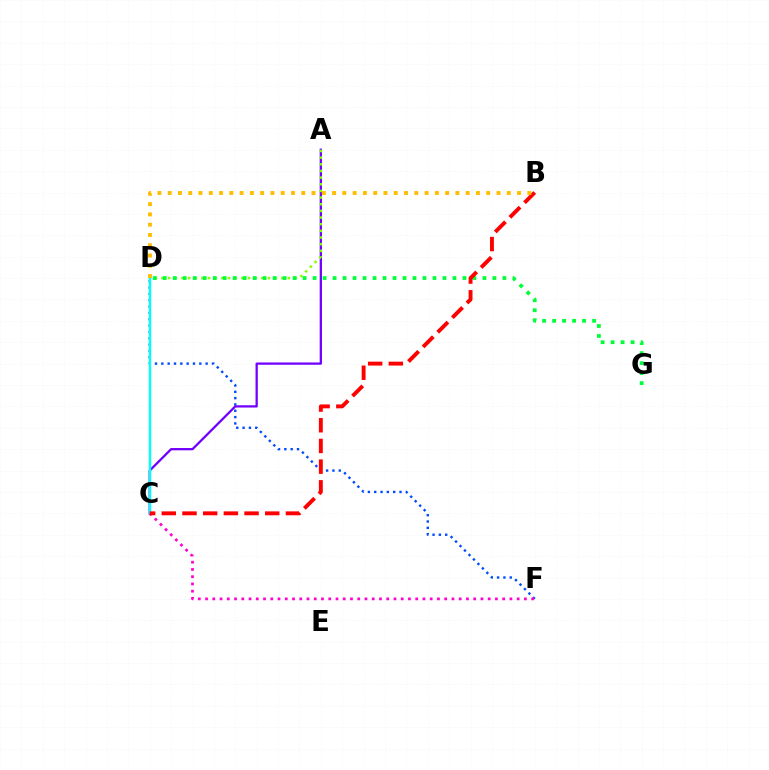{('D', 'F'): [{'color': '#004bff', 'line_style': 'dotted', 'thickness': 1.72}], ('C', 'F'): [{'color': '#ff00cf', 'line_style': 'dotted', 'thickness': 1.97}], ('A', 'C'): [{'color': '#7200ff', 'line_style': 'solid', 'thickness': 1.64}], ('A', 'D'): [{'color': '#84ff00', 'line_style': 'dotted', 'thickness': 1.81}], ('D', 'G'): [{'color': '#00ff39', 'line_style': 'dotted', 'thickness': 2.71}], ('C', 'D'): [{'color': '#00fff6', 'line_style': 'solid', 'thickness': 1.75}], ('B', 'C'): [{'color': '#ff0000', 'line_style': 'dashed', 'thickness': 2.81}], ('B', 'D'): [{'color': '#ffbd00', 'line_style': 'dotted', 'thickness': 2.79}]}